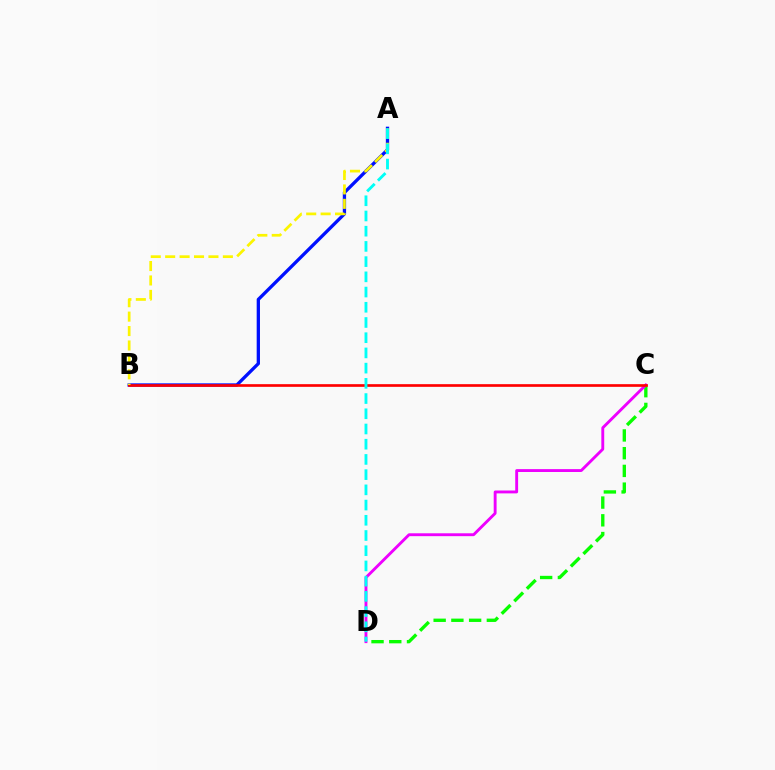{('C', 'D'): [{'color': '#08ff00', 'line_style': 'dashed', 'thickness': 2.41}, {'color': '#ee00ff', 'line_style': 'solid', 'thickness': 2.07}], ('A', 'B'): [{'color': '#0010ff', 'line_style': 'solid', 'thickness': 2.37}, {'color': '#fcf500', 'line_style': 'dashed', 'thickness': 1.96}], ('B', 'C'): [{'color': '#ff0000', 'line_style': 'solid', 'thickness': 1.93}], ('A', 'D'): [{'color': '#00fff6', 'line_style': 'dashed', 'thickness': 2.07}]}